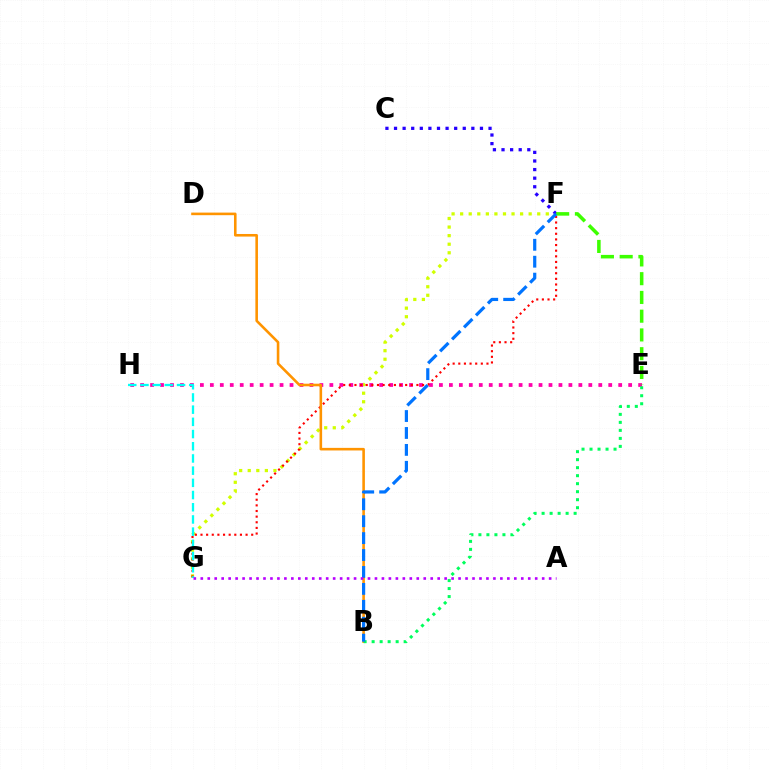{('F', 'G'): [{'color': '#d1ff00', 'line_style': 'dotted', 'thickness': 2.33}, {'color': '#ff0000', 'line_style': 'dotted', 'thickness': 1.53}], ('C', 'F'): [{'color': '#2500ff', 'line_style': 'dotted', 'thickness': 2.33}], ('E', 'H'): [{'color': '#ff00ac', 'line_style': 'dotted', 'thickness': 2.71}], ('B', 'D'): [{'color': '#ff9400', 'line_style': 'solid', 'thickness': 1.87}], ('B', 'E'): [{'color': '#00ff5c', 'line_style': 'dotted', 'thickness': 2.18}], ('E', 'F'): [{'color': '#3dff00', 'line_style': 'dashed', 'thickness': 2.55}], ('B', 'F'): [{'color': '#0074ff', 'line_style': 'dashed', 'thickness': 2.3}], ('G', 'H'): [{'color': '#00fff6', 'line_style': 'dashed', 'thickness': 1.66}], ('A', 'G'): [{'color': '#b900ff', 'line_style': 'dotted', 'thickness': 1.89}]}